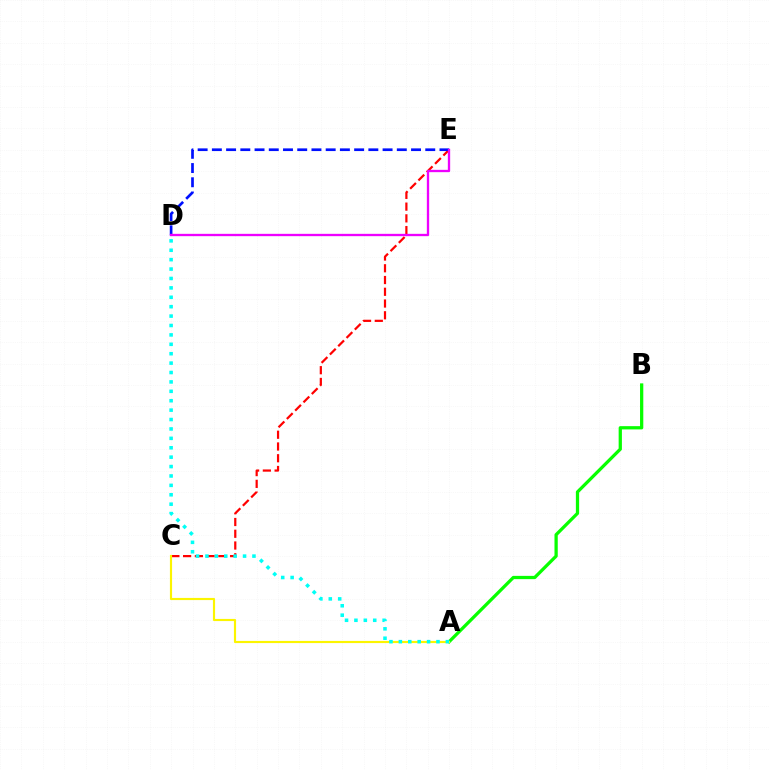{('C', 'E'): [{'color': '#ff0000', 'line_style': 'dashed', 'thickness': 1.6}], ('A', 'B'): [{'color': '#08ff00', 'line_style': 'solid', 'thickness': 2.35}], ('A', 'C'): [{'color': '#fcf500', 'line_style': 'solid', 'thickness': 1.55}], ('D', 'E'): [{'color': '#0010ff', 'line_style': 'dashed', 'thickness': 1.93}, {'color': '#ee00ff', 'line_style': 'solid', 'thickness': 1.67}], ('A', 'D'): [{'color': '#00fff6', 'line_style': 'dotted', 'thickness': 2.56}]}